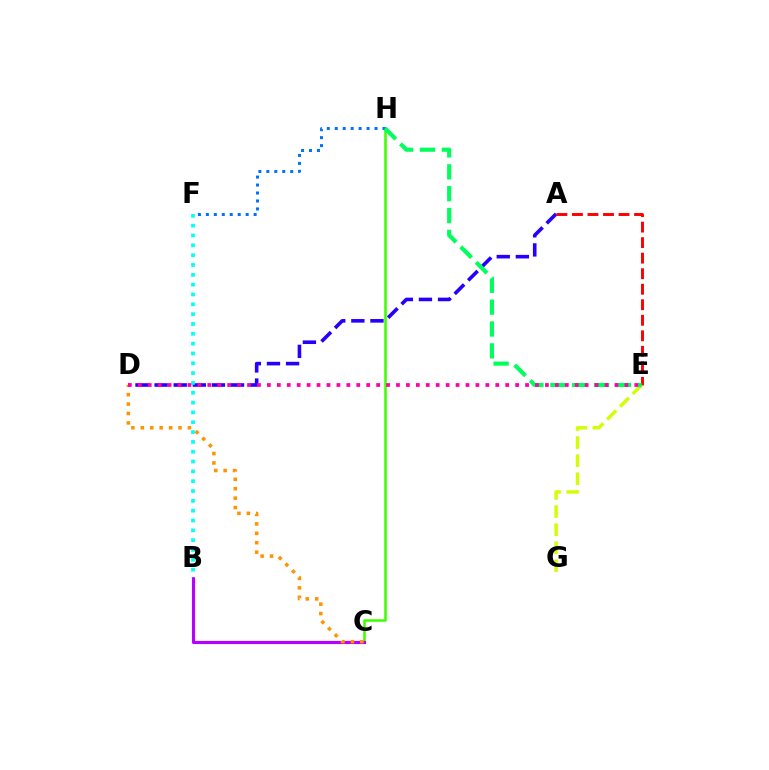{('A', 'D'): [{'color': '#2500ff', 'line_style': 'dashed', 'thickness': 2.6}], ('C', 'H'): [{'color': '#3dff00', 'line_style': 'solid', 'thickness': 1.84}], ('A', 'E'): [{'color': '#ff0000', 'line_style': 'dashed', 'thickness': 2.11}], ('B', 'C'): [{'color': '#b900ff', 'line_style': 'solid', 'thickness': 2.25}], ('E', 'G'): [{'color': '#d1ff00', 'line_style': 'dashed', 'thickness': 2.46}], ('C', 'D'): [{'color': '#ff9400', 'line_style': 'dotted', 'thickness': 2.56}], ('F', 'H'): [{'color': '#0074ff', 'line_style': 'dotted', 'thickness': 2.16}], ('B', 'F'): [{'color': '#00fff6', 'line_style': 'dotted', 'thickness': 2.67}], ('E', 'H'): [{'color': '#00ff5c', 'line_style': 'dashed', 'thickness': 2.97}], ('D', 'E'): [{'color': '#ff00ac', 'line_style': 'dotted', 'thickness': 2.7}]}